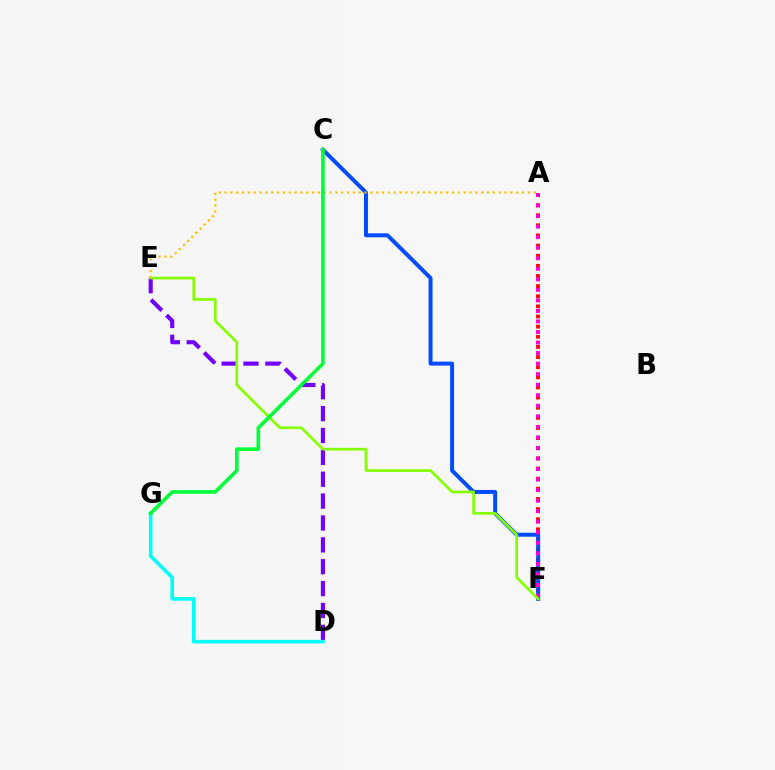{('A', 'F'): [{'color': '#ff0000', 'line_style': 'dotted', 'thickness': 2.75}, {'color': '#ff00cf', 'line_style': 'dotted', 'thickness': 2.86}], ('C', 'F'): [{'color': '#004bff', 'line_style': 'solid', 'thickness': 2.85}], ('D', 'E'): [{'color': '#7200ff', 'line_style': 'dashed', 'thickness': 2.97}], ('E', 'F'): [{'color': '#84ff00', 'line_style': 'solid', 'thickness': 1.94}], ('D', 'G'): [{'color': '#00fff6', 'line_style': 'solid', 'thickness': 2.6}], ('A', 'E'): [{'color': '#ffbd00', 'line_style': 'dotted', 'thickness': 1.58}], ('C', 'G'): [{'color': '#00ff39', 'line_style': 'solid', 'thickness': 2.61}]}